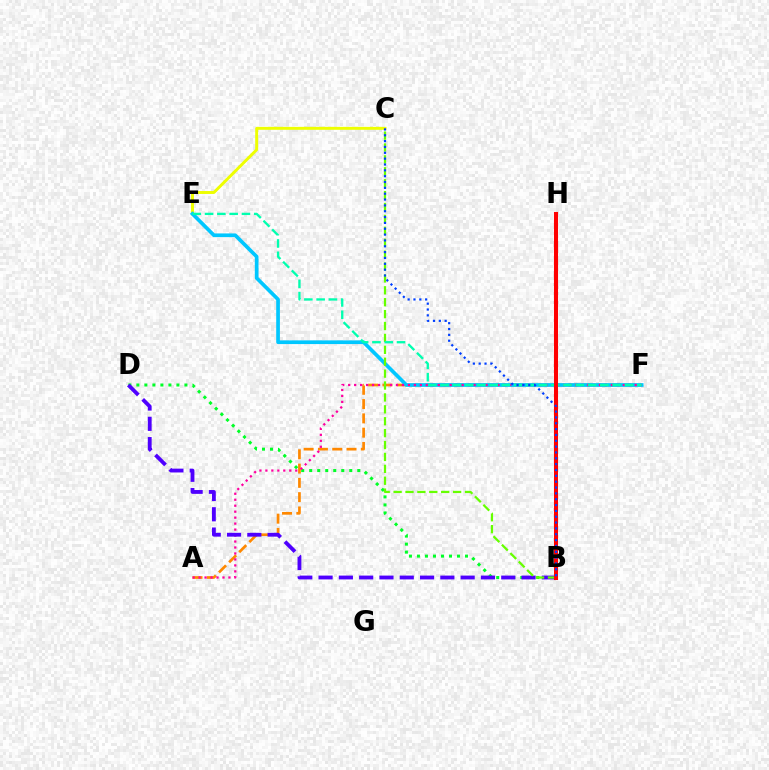{('B', 'D'): [{'color': '#00ff27', 'line_style': 'dotted', 'thickness': 2.18}, {'color': '#4f00ff', 'line_style': 'dashed', 'thickness': 2.76}], ('C', 'E'): [{'color': '#eeff00', 'line_style': 'solid', 'thickness': 2.12}], ('A', 'F'): [{'color': '#ff8800', 'line_style': 'dashed', 'thickness': 1.94}, {'color': '#ff00a0', 'line_style': 'dotted', 'thickness': 1.62}], ('E', 'F'): [{'color': '#00c7ff', 'line_style': 'solid', 'thickness': 2.66}, {'color': '#00ffaf', 'line_style': 'dashed', 'thickness': 1.67}], ('B', 'H'): [{'color': '#d600ff', 'line_style': 'solid', 'thickness': 1.88}, {'color': '#ff0000', 'line_style': 'solid', 'thickness': 2.92}], ('B', 'C'): [{'color': '#66ff00', 'line_style': 'dashed', 'thickness': 1.62}, {'color': '#003fff', 'line_style': 'dotted', 'thickness': 1.59}]}